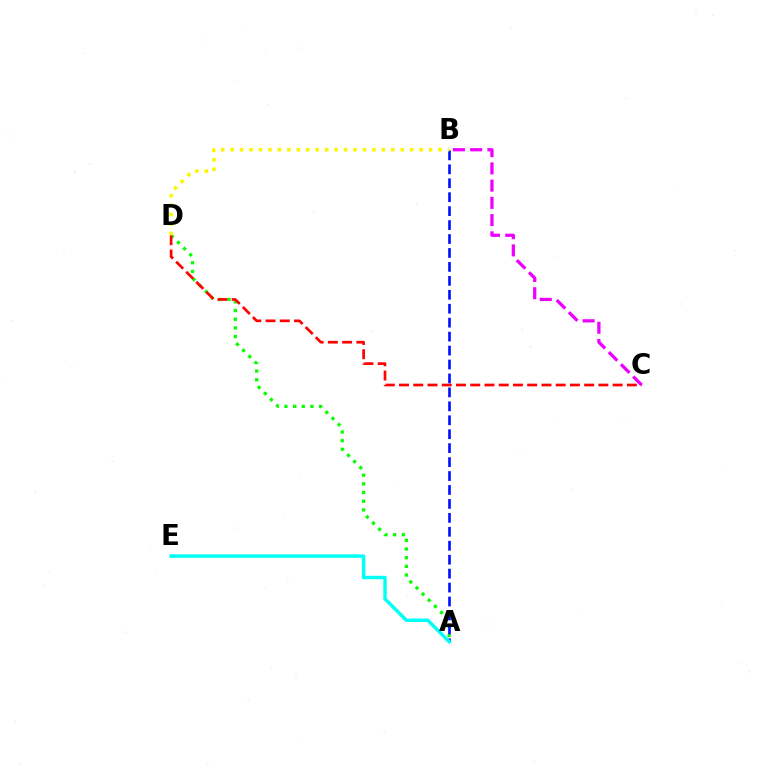{('A', 'D'): [{'color': '#08ff00', 'line_style': 'dotted', 'thickness': 2.36}], ('C', 'D'): [{'color': '#ff0000', 'line_style': 'dashed', 'thickness': 1.93}], ('A', 'B'): [{'color': '#0010ff', 'line_style': 'dashed', 'thickness': 1.89}], ('B', 'C'): [{'color': '#ee00ff', 'line_style': 'dashed', 'thickness': 2.34}], ('B', 'D'): [{'color': '#fcf500', 'line_style': 'dotted', 'thickness': 2.57}], ('A', 'E'): [{'color': '#00fff6', 'line_style': 'solid', 'thickness': 2.48}]}